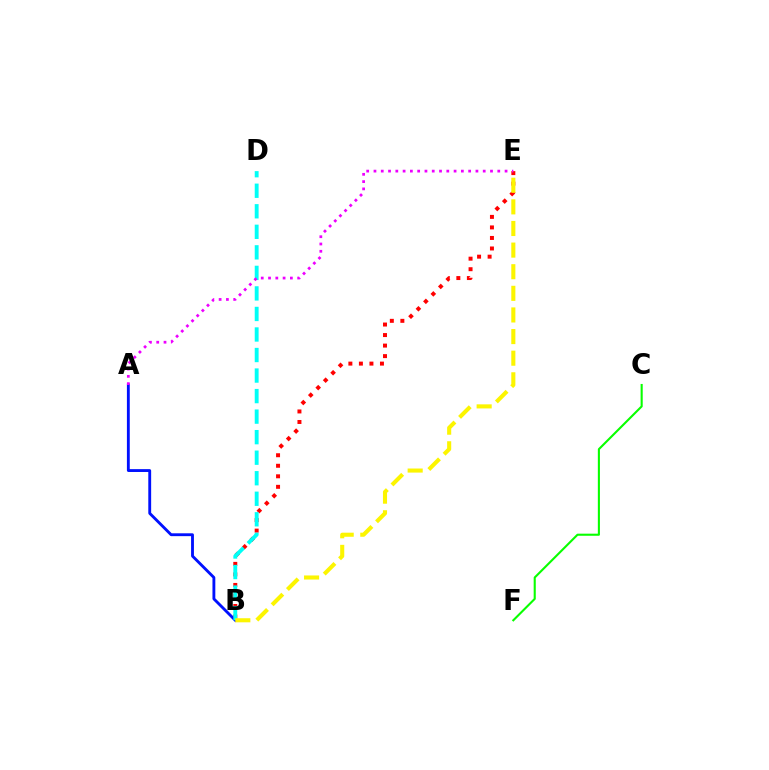{('B', 'E'): [{'color': '#ff0000', 'line_style': 'dotted', 'thickness': 2.86}, {'color': '#fcf500', 'line_style': 'dashed', 'thickness': 2.94}], ('A', 'B'): [{'color': '#0010ff', 'line_style': 'solid', 'thickness': 2.06}], ('B', 'D'): [{'color': '#00fff6', 'line_style': 'dashed', 'thickness': 2.79}], ('C', 'F'): [{'color': '#08ff00', 'line_style': 'solid', 'thickness': 1.51}], ('A', 'E'): [{'color': '#ee00ff', 'line_style': 'dotted', 'thickness': 1.98}]}